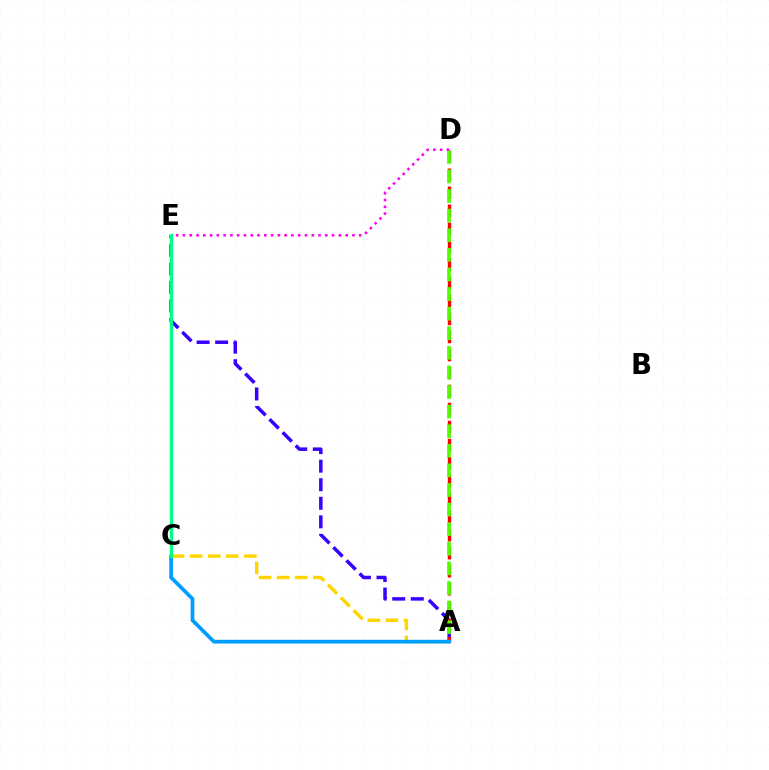{('A', 'E'): [{'color': '#3700ff', 'line_style': 'dashed', 'thickness': 2.52}], ('A', 'C'): [{'color': '#ffd500', 'line_style': 'dashed', 'thickness': 2.46}, {'color': '#009eff', 'line_style': 'solid', 'thickness': 2.68}], ('A', 'D'): [{'color': '#ff0000', 'line_style': 'dashed', 'thickness': 2.45}, {'color': '#4fff00', 'line_style': 'dashed', 'thickness': 2.66}], ('D', 'E'): [{'color': '#ff00ed', 'line_style': 'dotted', 'thickness': 1.84}], ('C', 'E'): [{'color': '#00ff86', 'line_style': 'solid', 'thickness': 2.38}]}